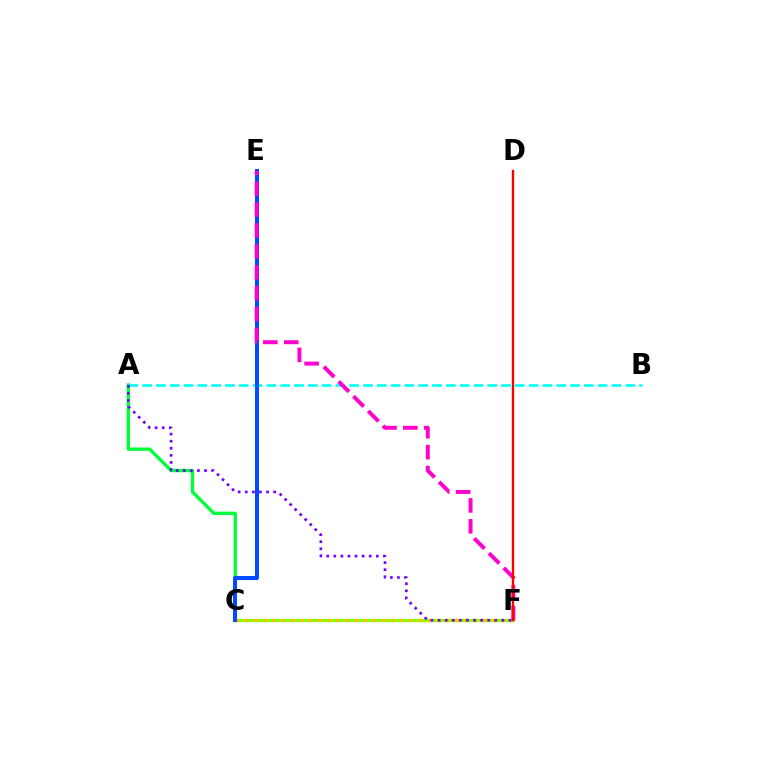{('C', 'F'): [{'color': '#84ff00', 'line_style': 'solid', 'thickness': 2.32}, {'color': '#ffbd00', 'line_style': 'dotted', 'thickness': 2.48}], ('A', 'C'): [{'color': '#00ff39', 'line_style': 'solid', 'thickness': 2.42}], ('A', 'B'): [{'color': '#00fff6', 'line_style': 'dashed', 'thickness': 1.88}], ('A', 'F'): [{'color': '#7200ff', 'line_style': 'dotted', 'thickness': 1.93}], ('C', 'E'): [{'color': '#004bff', 'line_style': 'solid', 'thickness': 2.89}], ('E', 'F'): [{'color': '#ff00cf', 'line_style': 'dashed', 'thickness': 2.84}], ('D', 'F'): [{'color': '#ff0000', 'line_style': 'solid', 'thickness': 1.7}]}